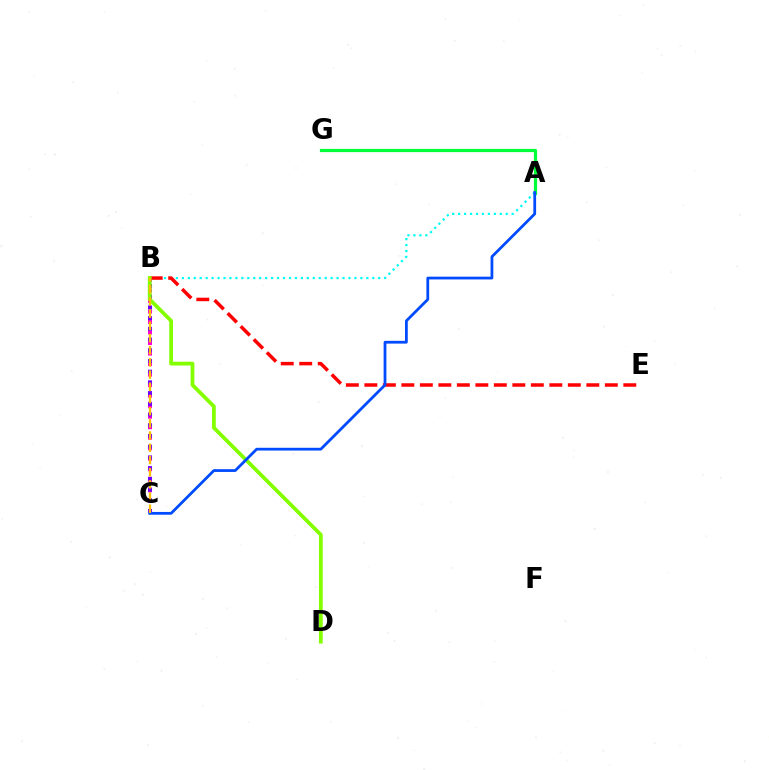{('B', 'C'): [{'color': '#ff00cf', 'line_style': 'dotted', 'thickness': 2.86}, {'color': '#7200ff', 'line_style': 'dotted', 'thickness': 2.91}, {'color': '#ffbd00', 'line_style': 'dashed', 'thickness': 1.66}], ('A', 'G'): [{'color': '#00ff39', 'line_style': 'solid', 'thickness': 2.32}], ('A', 'B'): [{'color': '#00fff6', 'line_style': 'dotted', 'thickness': 1.62}], ('B', 'E'): [{'color': '#ff0000', 'line_style': 'dashed', 'thickness': 2.51}], ('B', 'D'): [{'color': '#84ff00', 'line_style': 'solid', 'thickness': 2.72}], ('A', 'C'): [{'color': '#004bff', 'line_style': 'solid', 'thickness': 1.99}]}